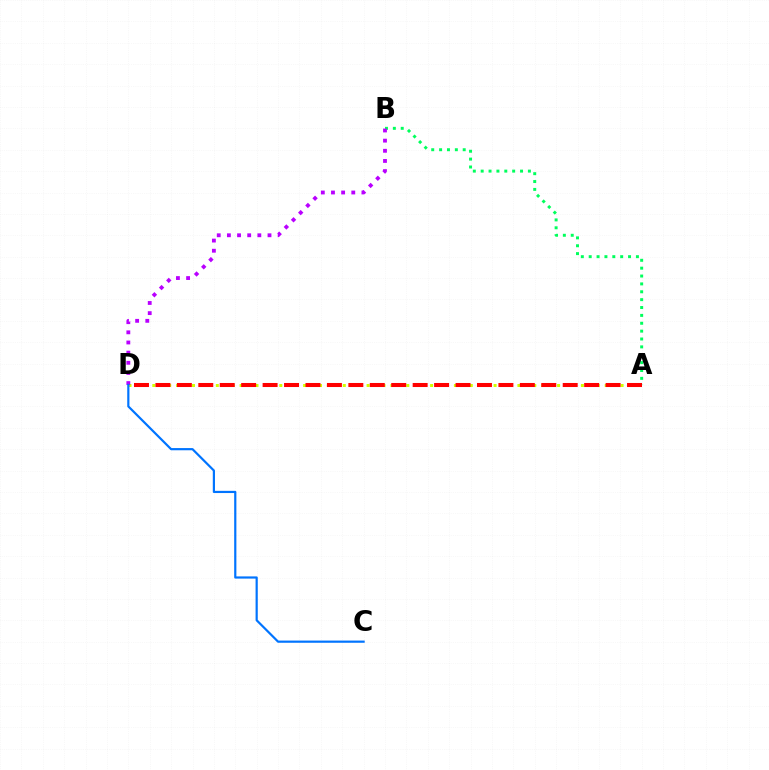{('A', 'D'): [{'color': '#d1ff00', 'line_style': 'dotted', 'thickness': 2.16}, {'color': '#ff0000', 'line_style': 'dashed', 'thickness': 2.91}], ('A', 'B'): [{'color': '#00ff5c', 'line_style': 'dotted', 'thickness': 2.14}], ('B', 'D'): [{'color': '#b900ff', 'line_style': 'dotted', 'thickness': 2.76}], ('C', 'D'): [{'color': '#0074ff', 'line_style': 'solid', 'thickness': 1.58}]}